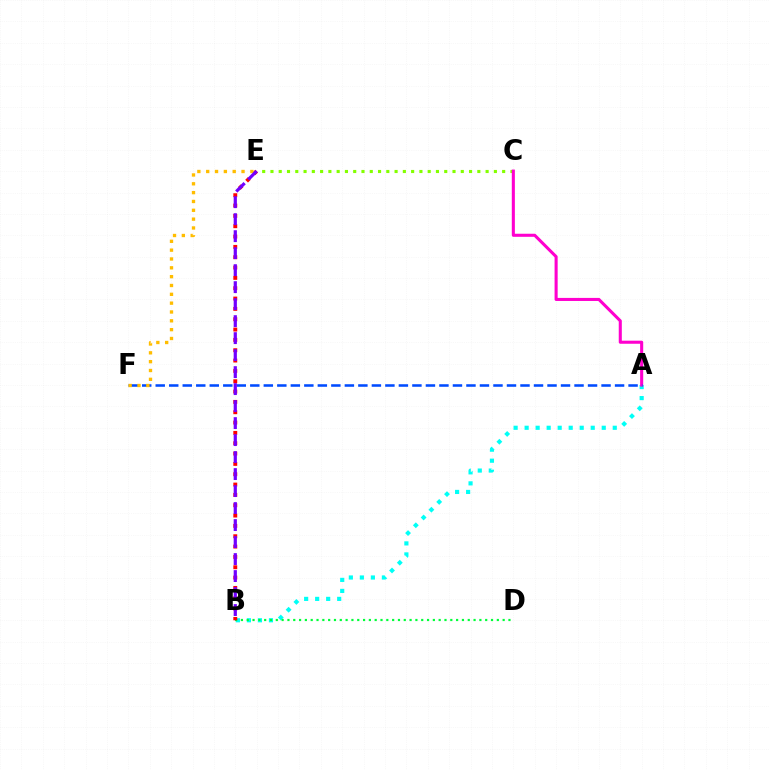{('C', 'E'): [{'color': '#84ff00', 'line_style': 'dotted', 'thickness': 2.25}], ('A', 'B'): [{'color': '#00fff6', 'line_style': 'dotted', 'thickness': 2.99}], ('A', 'C'): [{'color': '#ff00cf', 'line_style': 'solid', 'thickness': 2.21}], ('B', 'D'): [{'color': '#00ff39', 'line_style': 'dotted', 'thickness': 1.58}], ('A', 'F'): [{'color': '#004bff', 'line_style': 'dashed', 'thickness': 1.84}], ('B', 'E'): [{'color': '#ff0000', 'line_style': 'dotted', 'thickness': 2.81}, {'color': '#7200ff', 'line_style': 'dashed', 'thickness': 2.31}], ('E', 'F'): [{'color': '#ffbd00', 'line_style': 'dotted', 'thickness': 2.4}]}